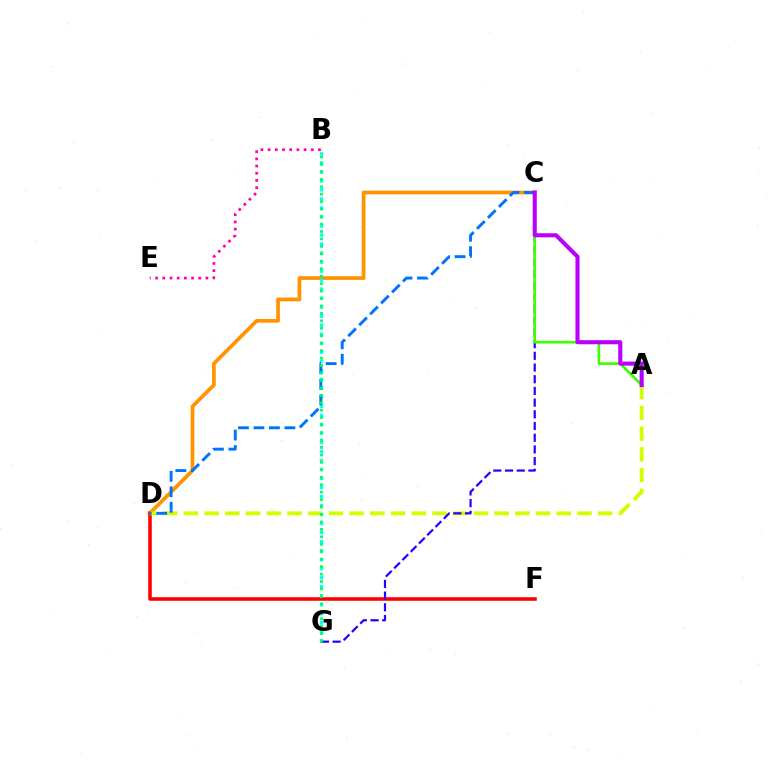{('C', 'D'): [{'color': '#ff9400', 'line_style': 'solid', 'thickness': 2.69}, {'color': '#0074ff', 'line_style': 'dashed', 'thickness': 2.1}], ('D', 'F'): [{'color': '#ff0000', 'line_style': 'solid', 'thickness': 2.56}], ('A', 'D'): [{'color': '#d1ff00', 'line_style': 'dashed', 'thickness': 2.81}], ('B', 'G'): [{'color': '#00fff6', 'line_style': 'dotted', 'thickness': 2.45}, {'color': '#00ff5c', 'line_style': 'dotted', 'thickness': 2.02}], ('C', 'G'): [{'color': '#2500ff', 'line_style': 'dashed', 'thickness': 1.59}], ('A', 'C'): [{'color': '#3dff00', 'line_style': 'solid', 'thickness': 1.91}, {'color': '#b900ff', 'line_style': 'solid', 'thickness': 2.95}], ('B', 'E'): [{'color': '#ff00ac', 'line_style': 'dotted', 'thickness': 1.95}]}